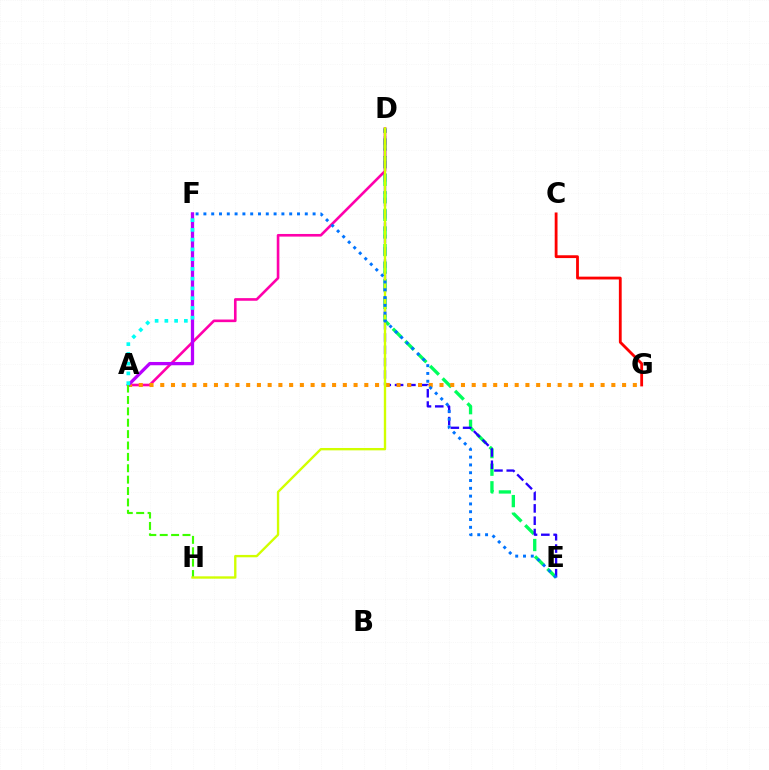{('D', 'E'): [{'color': '#00ff5c', 'line_style': 'dashed', 'thickness': 2.39}, {'color': '#2500ff', 'line_style': 'dashed', 'thickness': 1.67}], ('A', 'D'): [{'color': '#ff00ac', 'line_style': 'solid', 'thickness': 1.89}], ('A', 'G'): [{'color': '#ff9400', 'line_style': 'dotted', 'thickness': 2.92}], ('A', 'F'): [{'color': '#b900ff', 'line_style': 'solid', 'thickness': 2.36}, {'color': '#00fff6', 'line_style': 'dotted', 'thickness': 2.65}], ('A', 'H'): [{'color': '#3dff00', 'line_style': 'dashed', 'thickness': 1.55}], ('D', 'H'): [{'color': '#d1ff00', 'line_style': 'solid', 'thickness': 1.7}], ('C', 'G'): [{'color': '#ff0000', 'line_style': 'solid', 'thickness': 2.02}], ('E', 'F'): [{'color': '#0074ff', 'line_style': 'dotted', 'thickness': 2.12}]}